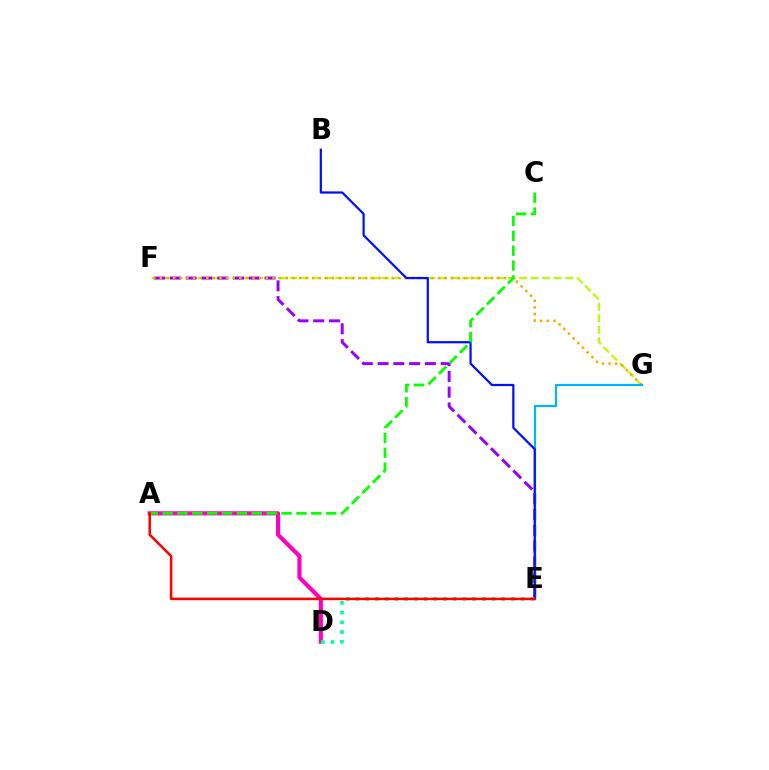{('F', 'G'): [{'color': '#b3ff00', 'line_style': 'dashed', 'thickness': 1.56}, {'color': '#ffa500', 'line_style': 'dotted', 'thickness': 1.8}], ('E', 'F'): [{'color': '#9b00ff', 'line_style': 'dashed', 'thickness': 2.14}], ('A', 'D'): [{'color': '#ff00bd', 'line_style': 'solid', 'thickness': 2.99}], ('E', 'G'): [{'color': '#00b5ff', 'line_style': 'solid', 'thickness': 1.58}], ('B', 'E'): [{'color': '#0010ff', 'line_style': 'solid', 'thickness': 1.61}], ('A', 'C'): [{'color': '#08ff00', 'line_style': 'dashed', 'thickness': 2.02}], ('D', 'E'): [{'color': '#00ff9d', 'line_style': 'dotted', 'thickness': 2.64}], ('A', 'E'): [{'color': '#ff0000', 'line_style': 'solid', 'thickness': 1.83}]}